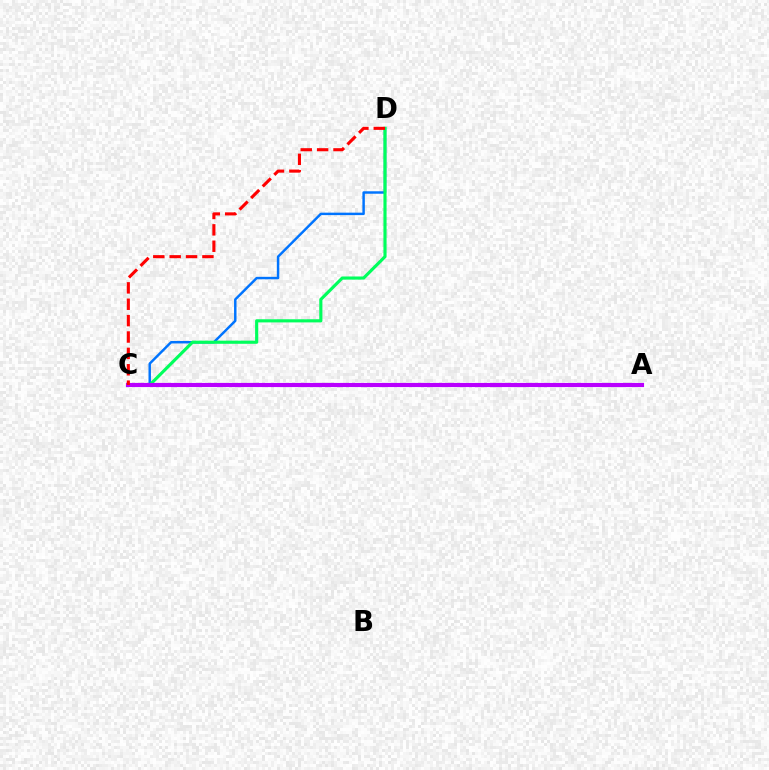{('C', 'D'): [{'color': '#0074ff', 'line_style': 'solid', 'thickness': 1.77}, {'color': '#00ff5c', 'line_style': 'solid', 'thickness': 2.26}, {'color': '#ff0000', 'line_style': 'dashed', 'thickness': 2.23}], ('A', 'C'): [{'color': '#d1ff00', 'line_style': 'solid', 'thickness': 2.0}, {'color': '#b900ff', 'line_style': 'solid', 'thickness': 2.97}]}